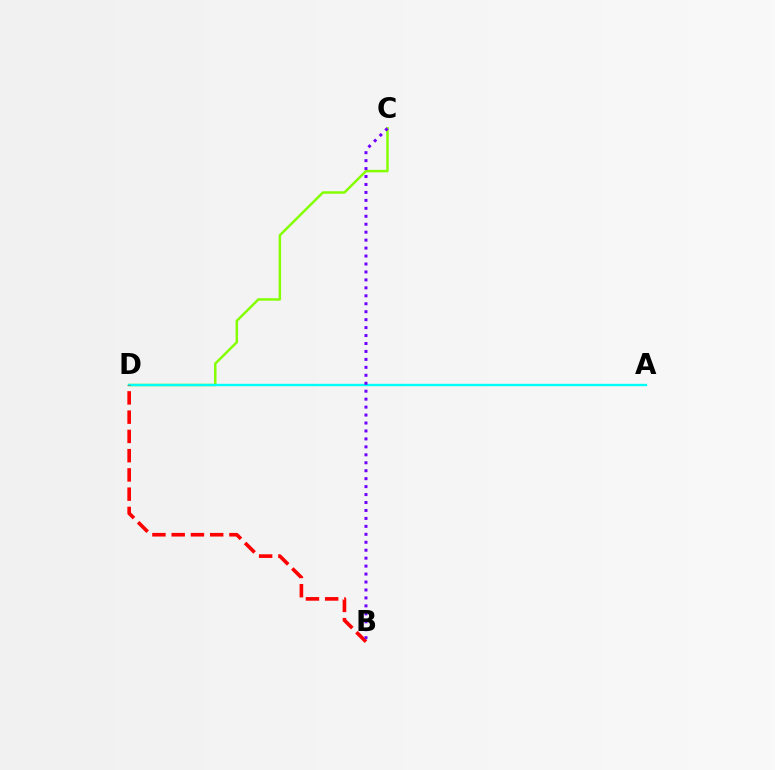{('C', 'D'): [{'color': '#84ff00', 'line_style': 'solid', 'thickness': 1.78}], ('A', 'D'): [{'color': '#00fff6', 'line_style': 'solid', 'thickness': 1.7}], ('B', 'D'): [{'color': '#ff0000', 'line_style': 'dashed', 'thickness': 2.62}], ('B', 'C'): [{'color': '#7200ff', 'line_style': 'dotted', 'thickness': 2.16}]}